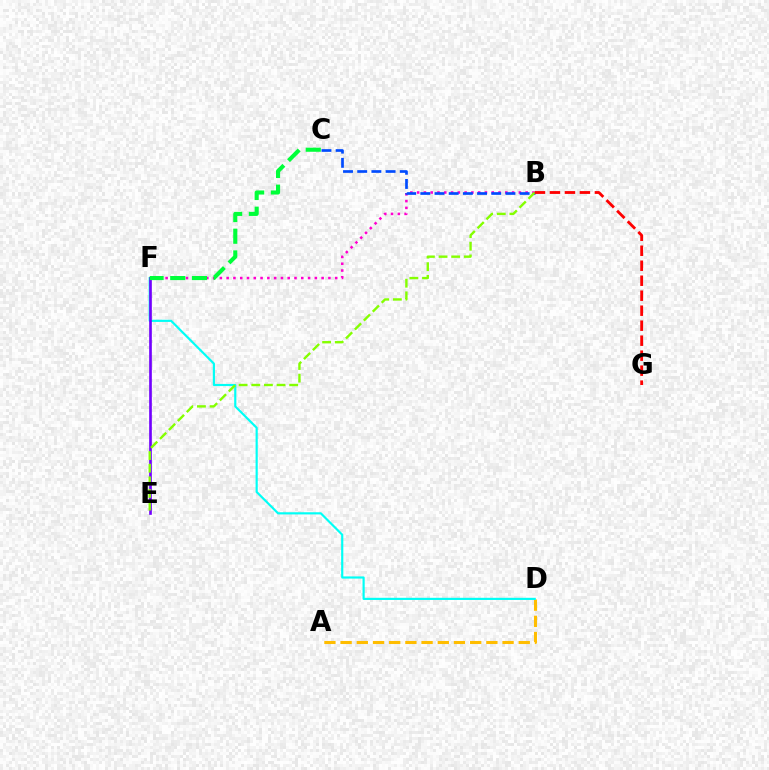{('B', 'F'): [{'color': '#ff00cf', 'line_style': 'dotted', 'thickness': 1.84}], ('A', 'D'): [{'color': '#ffbd00', 'line_style': 'dashed', 'thickness': 2.2}], ('D', 'F'): [{'color': '#00fff6', 'line_style': 'solid', 'thickness': 1.56}], ('E', 'F'): [{'color': '#7200ff', 'line_style': 'solid', 'thickness': 1.91}], ('B', 'C'): [{'color': '#004bff', 'line_style': 'dashed', 'thickness': 1.93}], ('C', 'F'): [{'color': '#00ff39', 'line_style': 'dashed', 'thickness': 2.95}], ('B', 'E'): [{'color': '#84ff00', 'line_style': 'dashed', 'thickness': 1.72}], ('B', 'G'): [{'color': '#ff0000', 'line_style': 'dashed', 'thickness': 2.04}]}